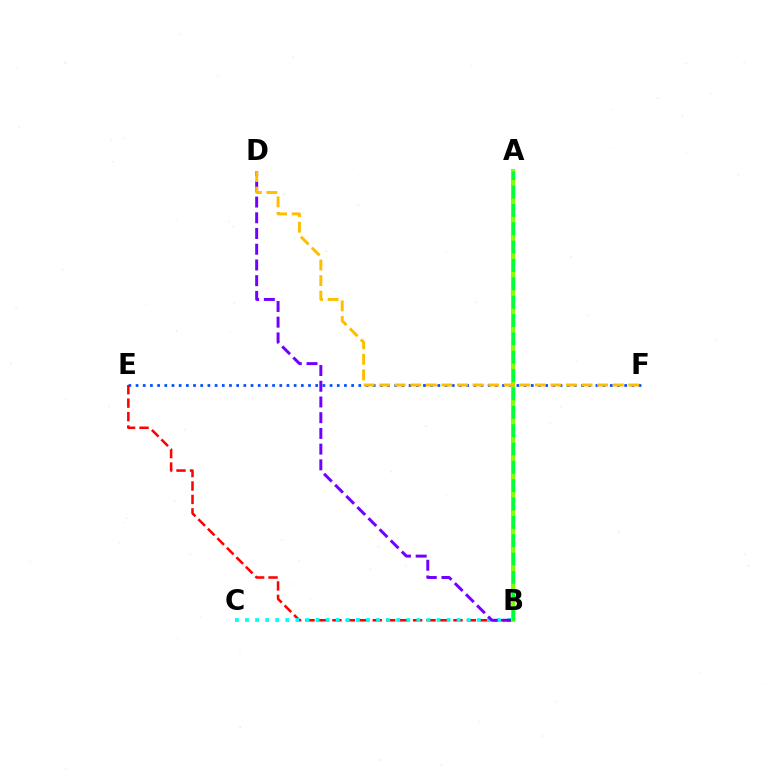{('E', 'F'): [{'color': '#004bff', 'line_style': 'dotted', 'thickness': 1.95}], ('A', 'B'): [{'color': '#ff00cf', 'line_style': 'dashed', 'thickness': 1.55}, {'color': '#84ff00', 'line_style': 'solid', 'thickness': 2.95}, {'color': '#00ff39', 'line_style': 'dashed', 'thickness': 2.49}], ('B', 'E'): [{'color': '#ff0000', 'line_style': 'dashed', 'thickness': 1.83}], ('B', 'C'): [{'color': '#00fff6', 'line_style': 'dotted', 'thickness': 2.74}], ('B', 'D'): [{'color': '#7200ff', 'line_style': 'dashed', 'thickness': 2.14}], ('D', 'F'): [{'color': '#ffbd00', 'line_style': 'dashed', 'thickness': 2.12}]}